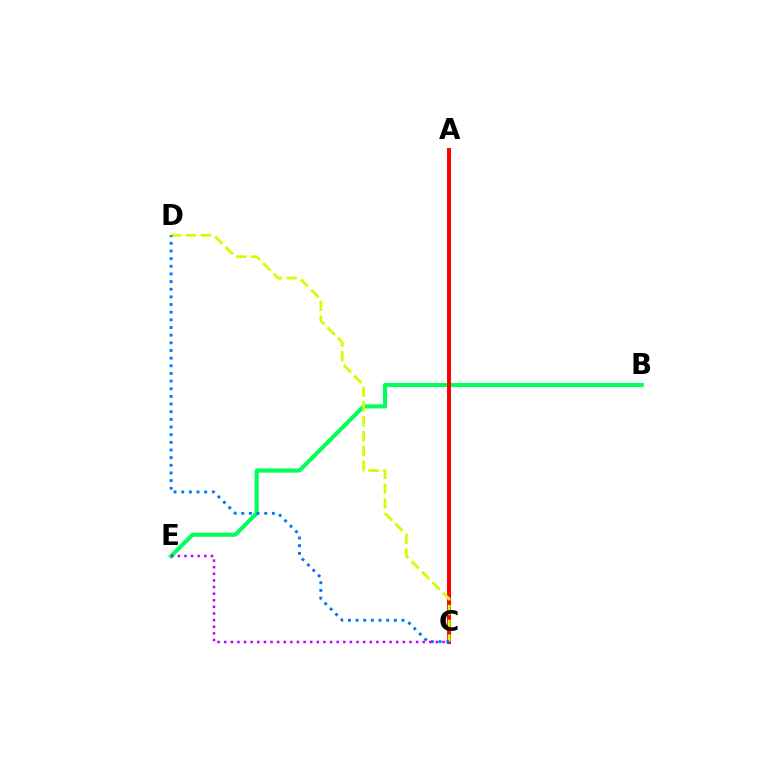{('B', 'E'): [{'color': '#00ff5c', 'line_style': 'solid', 'thickness': 2.97}], ('A', 'C'): [{'color': '#ff0000', 'line_style': 'solid', 'thickness': 2.85}], ('C', 'D'): [{'color': '#d1ff00', 'line_style': 'dashed', 'thickness': 2.01}, {'color': '#0074ff', 'line_style': 'dotted', 'thickness': 2.08}], ('C', 'E'): [{'color': '#b900ff', 'line_style': 'dotted', 'thickness': 1.8}]}